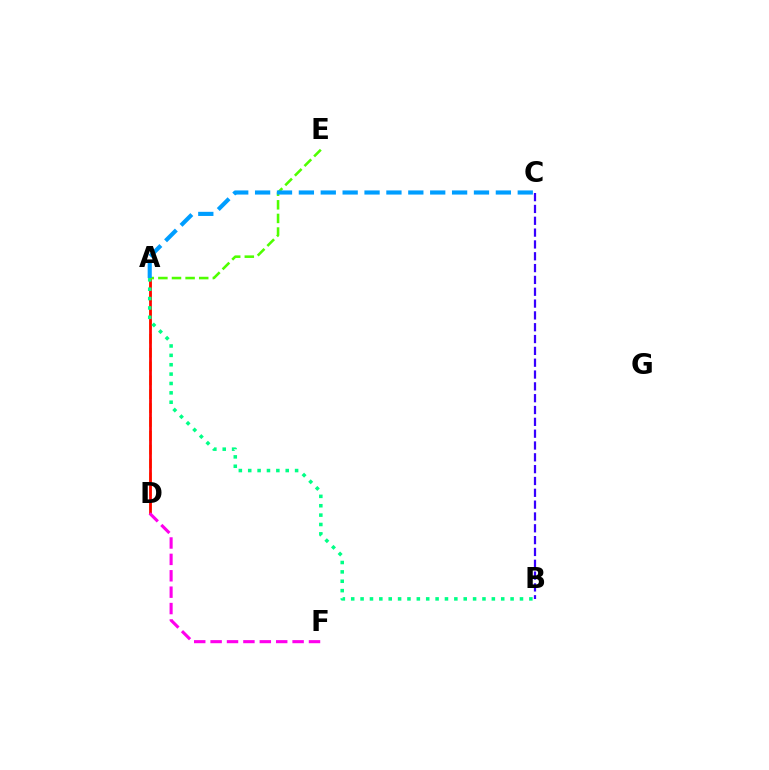{('A', 'D'): [{'color': '#ffd500', 'line_style': 'dashed', 'thickness': 1.88}, {'color': '#ff0000', 'line_style': 'solid', 'thickness': 1.97}], ('B', 'C'): [{'color': '#3700ff', 'line_style': 'dashed', 'thickness': 1.61}], ('A', 'B'): [{'color': '#00ff86', 'line_style': 'dotted', 'thickness': 2.55}], ('D', 'F'): [{'color': '#ff00ed', 'line_style': 'dashed', 'thickness': 2.23}], ('A', 'E'): [{'color': '#4fff00', 'line_style': 'dashed', 'thickness': 1.85}], ('A', 'C'): [{'color': '#009eff', 'line_style': 'dashed', 'thickness': 2.97}]}